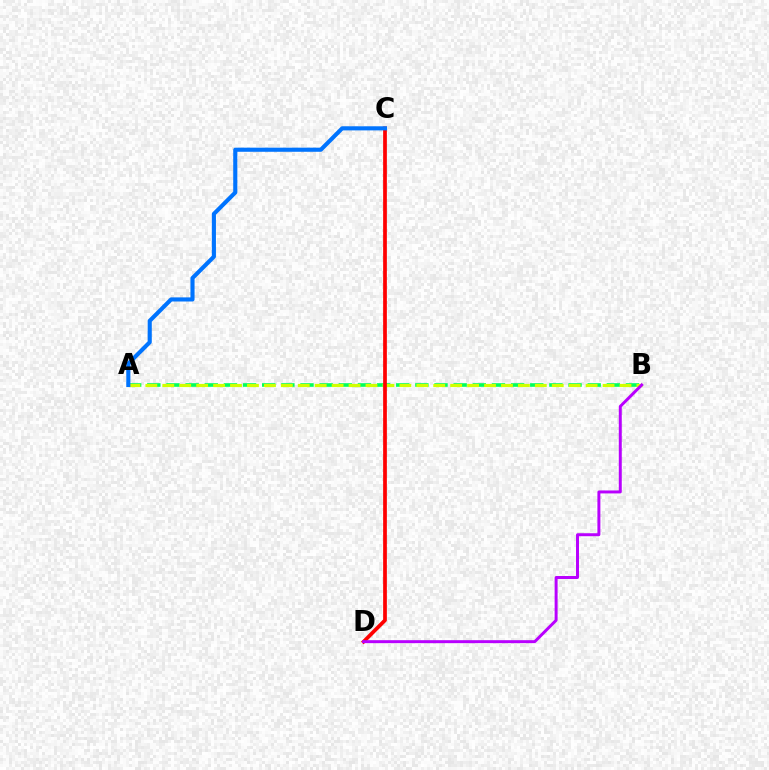{('A', 'B'): [{'color': '#00ff5c', 'line_style': 'dashed', 'thickness': 2.6}, {'color': '#d1ff00', 'line_style': 'dashed', 'thickness': 2.3}], ('C', 'D'): [{'color': '#ff0000', 'line_style': 'solid', 'thickness': 2.68}], ('A', 'C'): [{'color': '#0074ff', 'line_style': 'solid', 'thickness': 2.96}], ('B', 'D'): [{'color': '#b900ff', 'line_style': 'solid', 'thickness': 2.14}]}